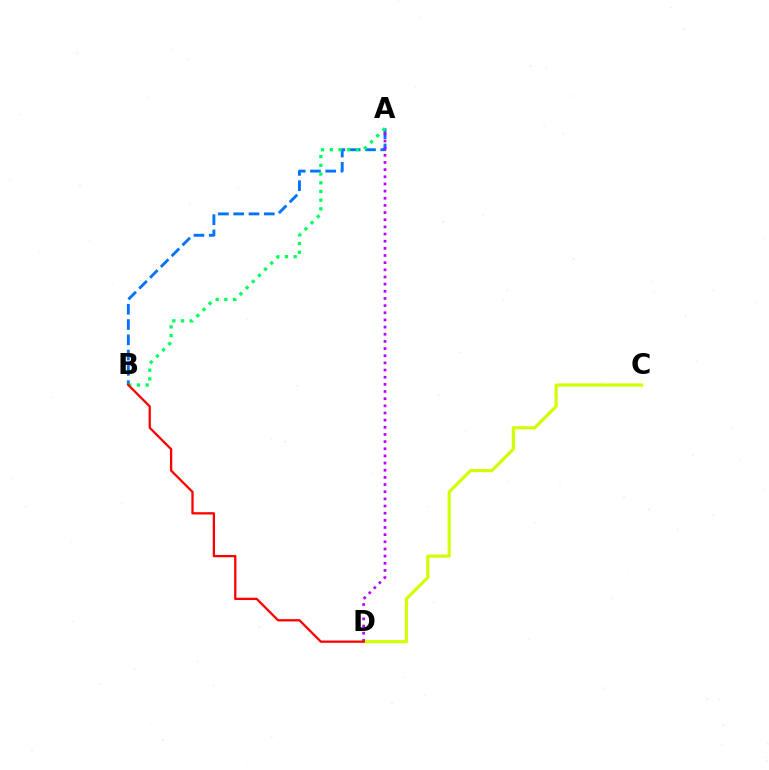{('A', 'B'): [{'color': '#0074ff', 'line_style': 'dashed', 'thickness': 2.08}, {'color': '#00ff5c', 'line_style': 'dotted', 'thickness': 2.36}], ('C', 'D'): [{'color': '#d1ff00', 'line_style': 'solid', 'thickness': 2.28}], ('A', 'D'): [{'color': '#b900ff', 'line_style': 'dotted', 'thickness': 1.94}], ('B', 'D'): [{'color': '#ff0000', 'line_style': 'solid', 'thickness': 1.64}]}